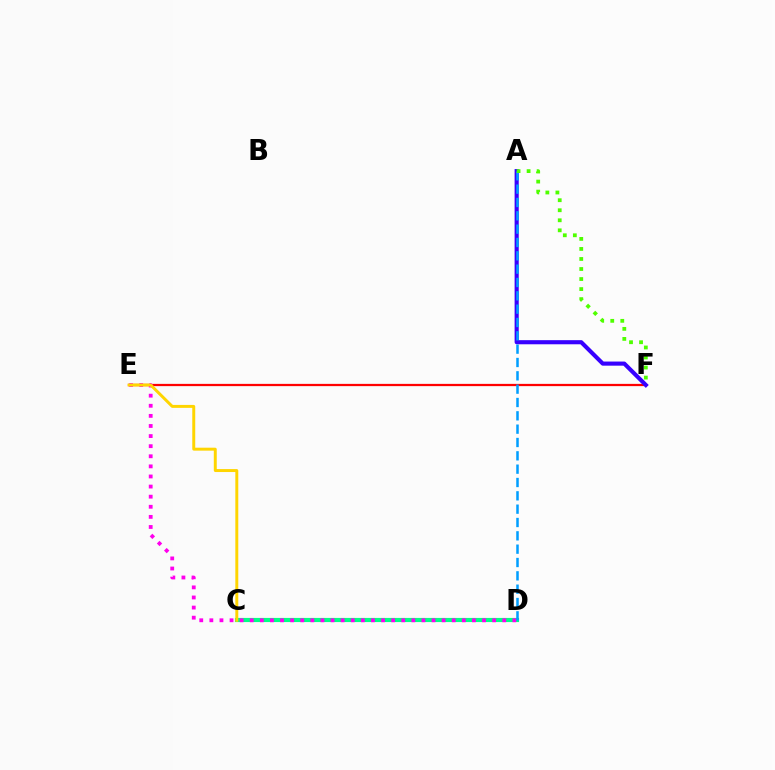{('E', 'F'): [{'color': '#ff0000', 'line_style': 'solid', 'thickness': 1.62}], ('C', 'D'): [{'color': '#00ff86', 'line_style': 'solid', 'thickness': 2.99}], ('A', 'F'): [{'color': '#3700ff', 'line_style': 'solid', 'thickness': 2.97}, {'color': '#4fff00', 'line_style': 'dotted', 'thickness': 2.73}], ('D', 'E'): [{'color': '#ff00ed', 'line_style': 'dotted', 'thickness': 2.74}], ('C', 'E'): [{'color': '#ffd500', 'line_style': 'solid', 'thickness': 2.13}], ('A', 'D'): [{'color': '#009eff', 'line_style': 'dashed', 'thickness': 1.81}]}